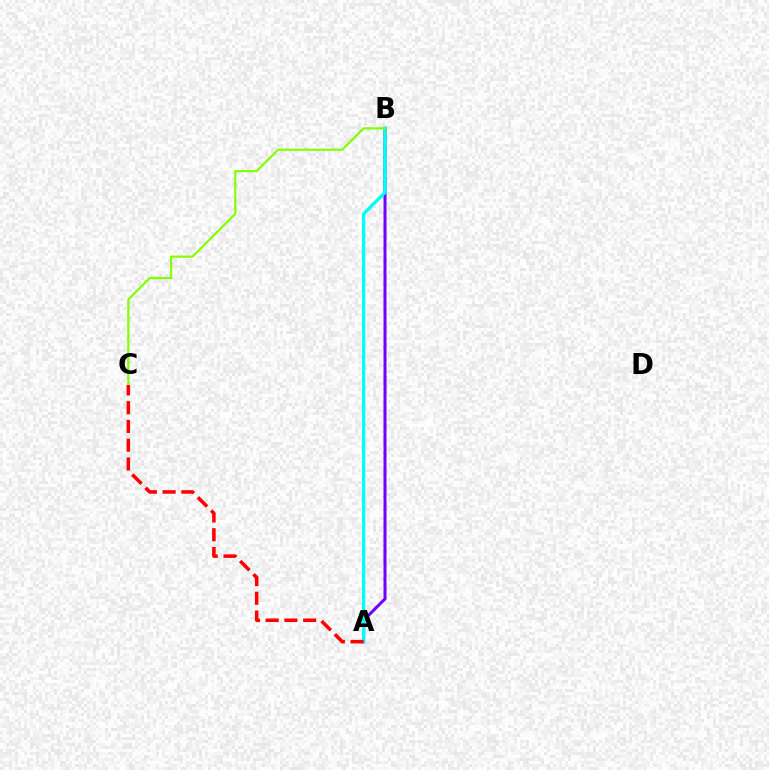{('A', 'B'): [{'color': '#7200ff', 'line_style': 'solid', 'thickness': 2.18}, {'color': '#00fff6', 'line_style': 'solid', 'thickness': 2.36}], ('B', 'C'): [{'color': '#84ff00', 'line_style': 'solid', 'thickness': 1.59}], ('A', 'C'): [{'color': '#ff0000', 'line_style': 'dashed', 'thickness': 2.55}]}